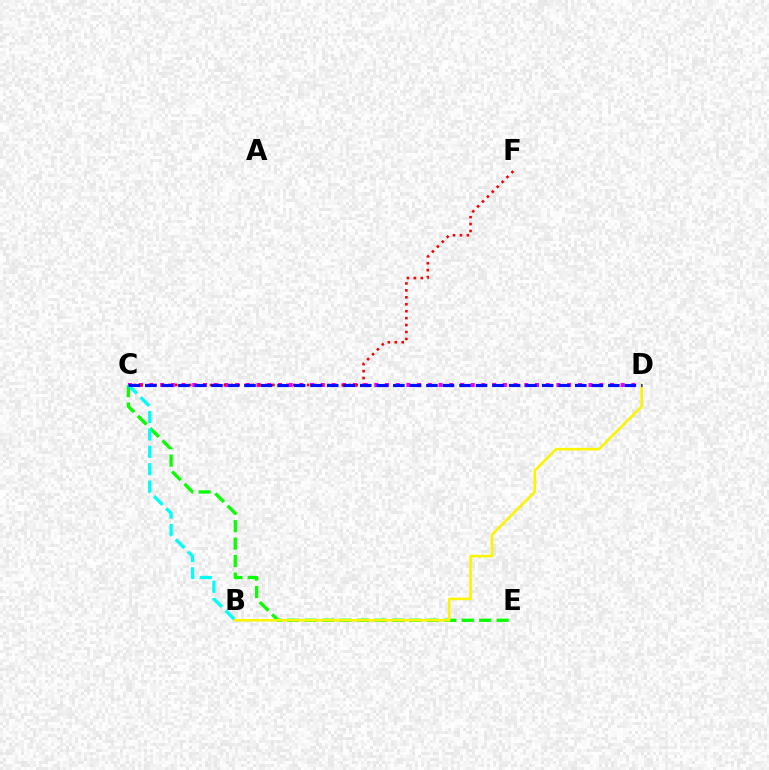{('C', 'D'): [{'color': '#ee00ff', 'line_style': 'dotted', 'thickness': 2.91}, {'color': '#0010ff', 'line_style': 'dashed', 'thickness': 2.25}], ('C', 'E'): [{'color': '#08ff00', 'line_style': 'dashed', 'thickness': 2.37}], ('B', 'D'): [{'color': '#fcf500', 'line_style': 'solid', 'thickness': 1.86}], ('C', 'F'): [{'color': '#ff0000', 'line_style': 'dotted', 'thickness': 1.88}], ('B', 'C'): [{'color': '#00fff6', 'line_style': 'dashed', 'thickness': 2.36}]}